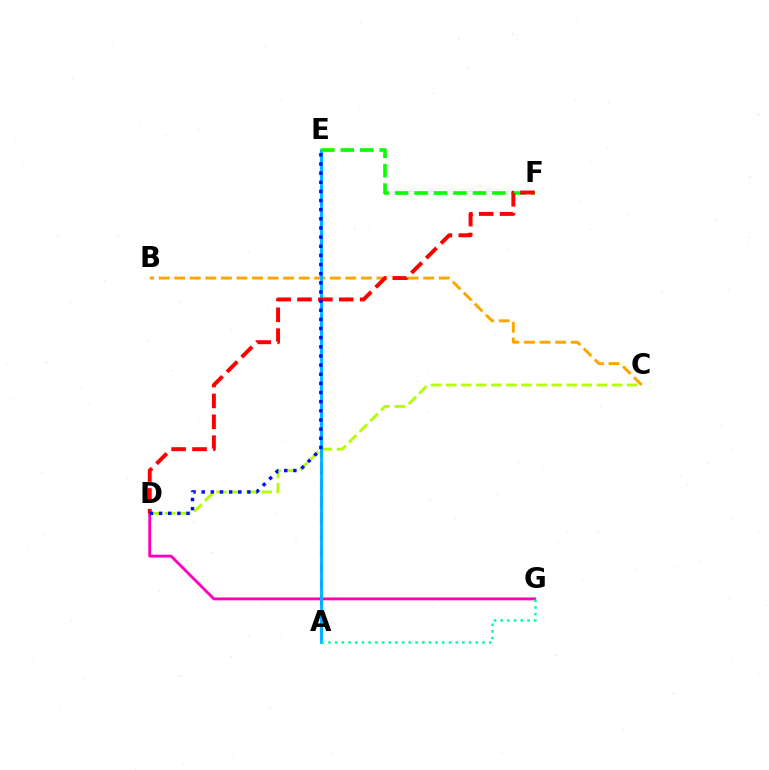{('B', 'C'): [{'color': '#ffa500', 'line_style': 'dashed', 'thickness': 2.11}], ('C', 'D'): [{'color': '#b3ff00', 'line_style': 'dashed', 'thickness': 2.05}], ('D', 'G'): [{'color': '#ff00bd', 'line_style': 'solid', 'thickness': 2.07}], ('A', 'E'): [{'color': '#9b00ff', 'line_style': 'dashed', 'thickness': 2.23}, {'color': '#00b5ff', 'line_style': 'solid', 'thickness': 2.09}], ('E', 'F'): [{'color': '#08ff00', 'line_style': 'dashed', 'thickness': 2.64}], ('D', 'F'): [{'color': '#ff0000', 'line_style': 'dashed', 'thickness': 2.84}], ('D', 'E'): [{'color': '#0010ff', 'line_style': 'dotted', 'thickness': 2.48}], ('A', 'G'): [{'color': '#00ff9d', 'line_style': 'dotted', 'thickness': 1.82}]}